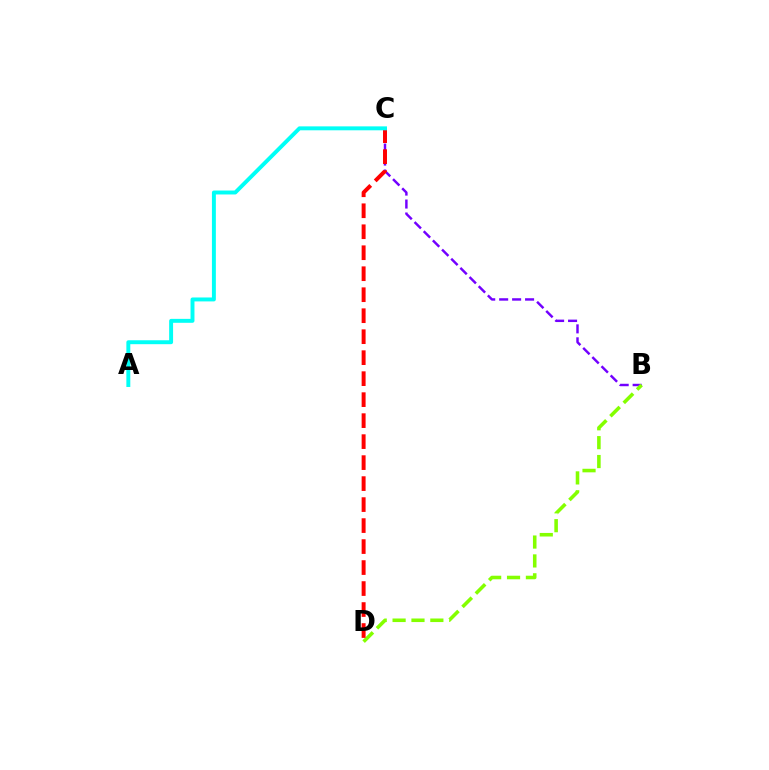{('B', 'C'): [{'color': '#7200ff', 'line_style': 'dashed', 'thickness': 1.76}], ('B', 'D'): [{'color': '#84ff00', 'line_style': 'dashed', 'thickness': 2.56}], ('C', 'D'): [{'color': '#ff0000', 'line_style': 'dashed', 'thickness': 2.85}], ('A', 'C'): [{'color': '#00fff6', 'line_style': 'solid', 'thickness': 2.83}]}